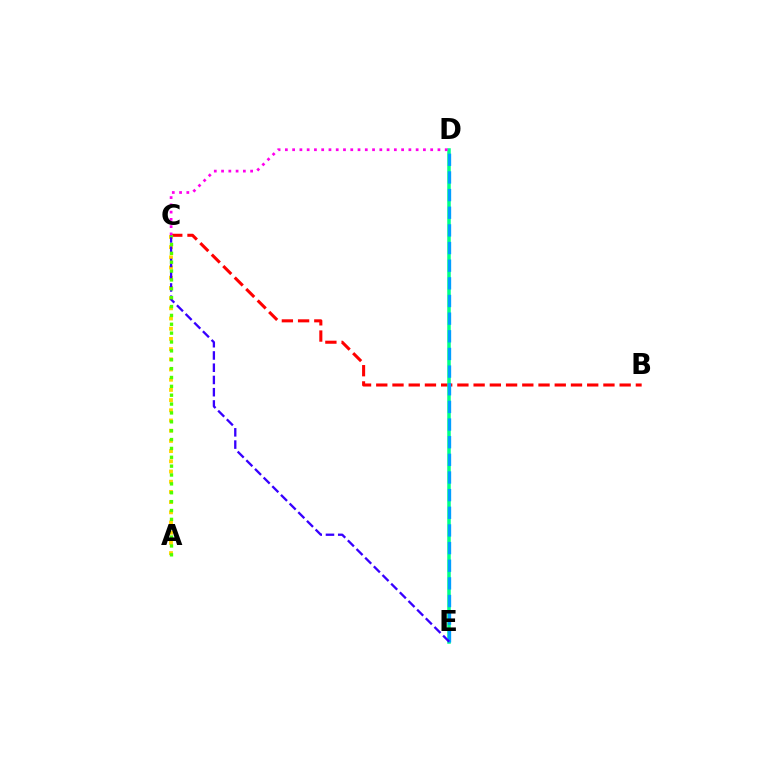{('B', 'C'): [{'color': '#ff0000', 'line_style': 'dashed', 'thickness': 2.2}], ('D', 'E'): [{'color': '#00ff86', 'line_style': 'solid', 'thickness': 2.54}, {'color': '#009eff', 'line_style': 'dashed', 'thickness': 2.4}], ('A', 'C'): [{'color': '#ffd500', 'line_style': 'dotted', 'thickness': 2.77}, {'color': '#4fff00', 'line_style': 'dotted', 'thickness': 2.41}], ('C', 'D'): [{'color': '#ff00ed', 'line_style': 'dotted', 'thickness': 1.97}], ('C', 'E'): [{'color': '#3700ff', 'line_style': 'dashed', 'thickness': 1.66}]}